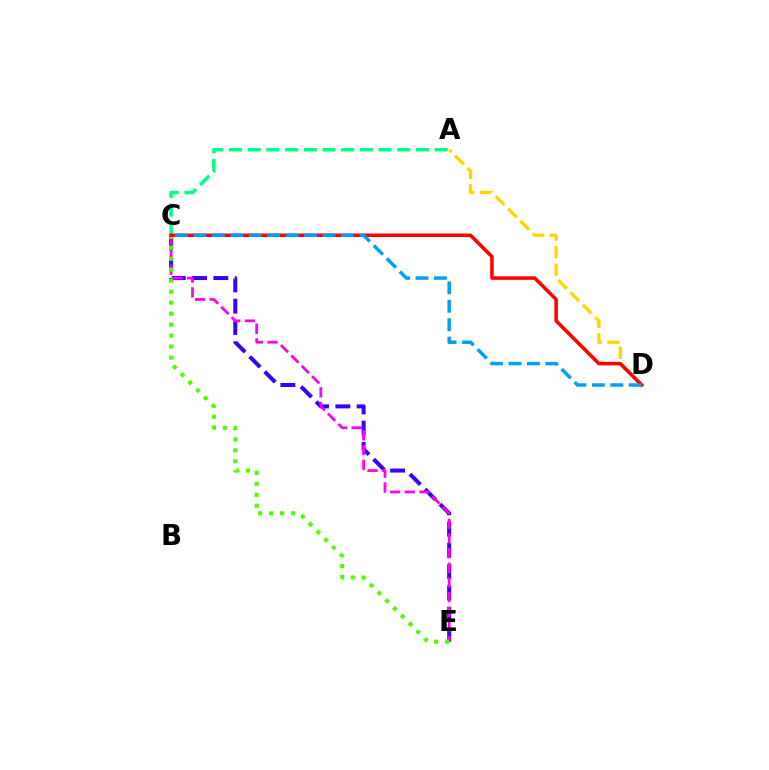{('C', 'E'): [{'color': '#3700ff', 'line_style': 'dashed', 'thickness': 2.89}, {'color': '#ff00ed', 'line_style': 'dashed', 'thickness': 1.99}, {'color': '#4fff00', 'line_style': 'dotted', 'thickness': 2.98}], ('A', 'C'): [{'color': '#00ff86', 'line_style': 'dashed', 'thickness': 2.54}], ('A', 'D'): [{'color': '#ffd500', 'line_style': 'dashed', 'thickness': 2.37}], ('C', 'D'): [{'color': '#ff0000', 'line_style': 'solid', 'thickness': 2.54}, {'color': '#009eff', 'line_style': 'dashed', 'thickness': 2.51}]}